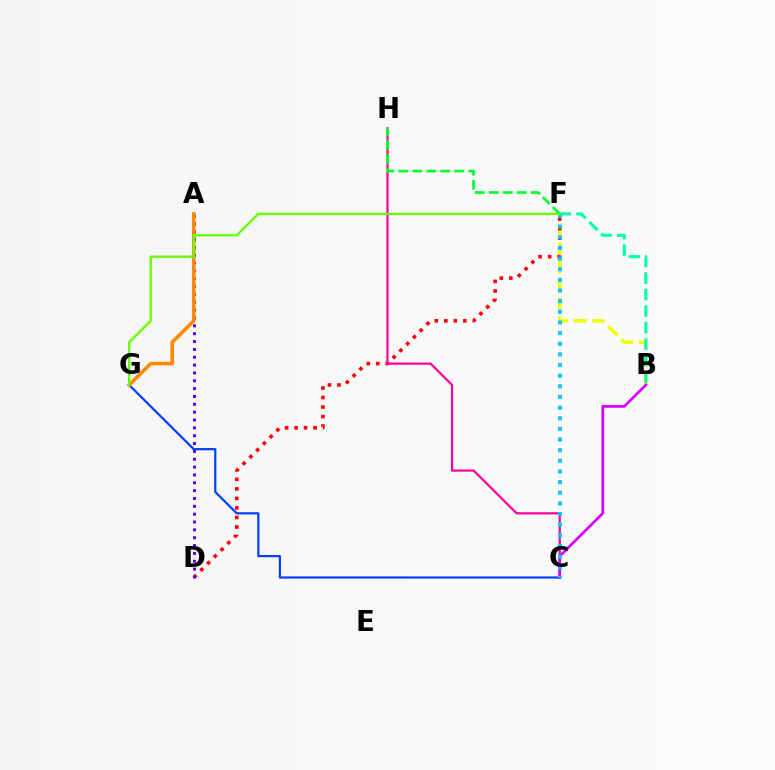{('B', 'F'): [{'color': '#eeff00', 'line_style': 'dashed', 'thickness': 2.51}, {'color': '#00ffaf', 'line_style': 'dashed', 'thickness': 2.24}], ('D', 'F'): [{'color': '#ff0000', 'line_style': 'dotted', 'thickness': 2.59}], ('C', 'G'): [{'color': '#003fff', 'line_style': 'solid', 'thickness': 1.59}], ('C', 'H'): [{'color': '#ff00a0', 'line_style': 'solid', 'thickness': 1.61}], ('A', 'D'): [{'color': '#4f00ff', 'line_style': 'dotted', 'thickness': 2.13}], ('B', 'C'): [{'color': '#d600ff', 'line_style': 'solid', 'thickness': 1.98}], ('C', 'F'): [{'color': '#00c7ff', 'line_style': 'dotted', 'thickness': 2.89}], ('A', 'G'): [{'color': '#ff8800', 'line_style': 'solid', 'thickness': 2.6}], ('F', 'H'): [{'color': '#00ff27', 'line_style': 'dashed', 'thickness': 1.9}], ('F', 'G'): [{'color': '#66ff00', 'line_style': 'solid', 'thickness': 1.69}]}